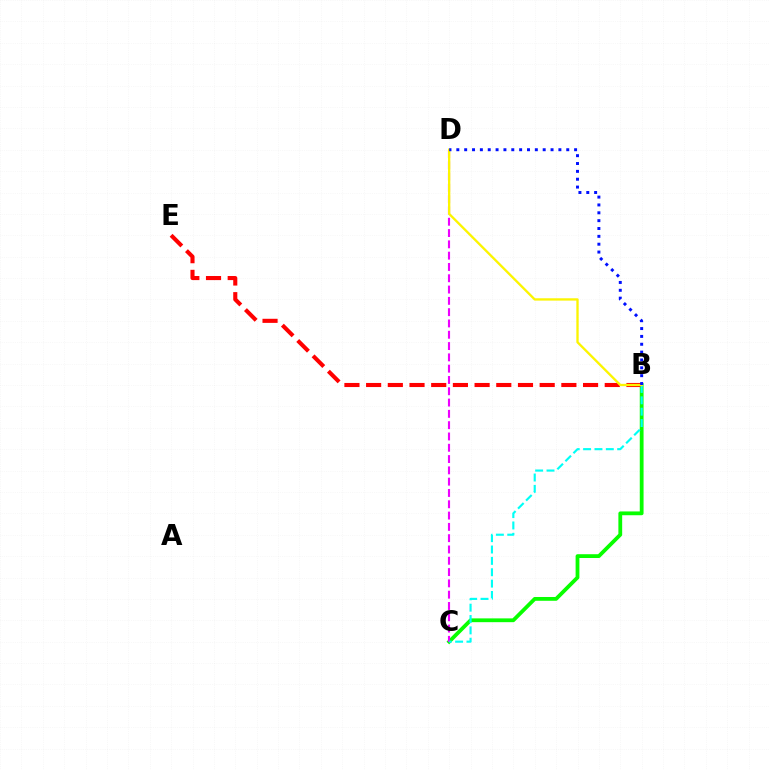{('B', 'C'): [{'color': '#08ff00', 'line_style': 'solid', 'thickness': 2.73}, {'color': '#00fff6', 'line_style': 'dashed', 'thickness': 1.54}], ('C', 'D'): [{'color': '#ee00ff', 'line_style': 'dashed', 'thickness': 1.54}], ('B', 'E'): [{'color': '#ff0000', 'line_style': 'dashed', 'thickness': 2.95}], ('B', 'D'): [{'color': '#fcf500', 'line_style': 'solid', 'thickness': 1.67}, {'color': '#0010ff', 'line_style': 'dotted', 'thickness': 2.13}]}